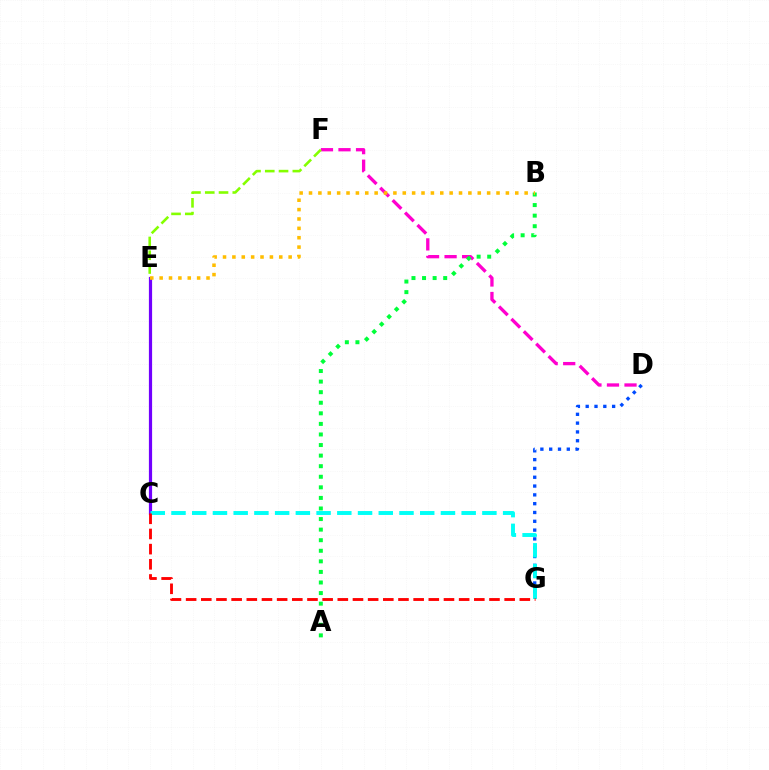{('C', 'E'): [{'color': '#7200ff', 'line_style': 'solid', 'thickness': 2.3}], ('D', 'G'): [{'color': '#004bff', 'line_style': 'dotted', 'thickness': 2.39}], ('D', 'F'): [{'color': '#ff00cf', 'line_style': 'dashed', 'thickness': 2.38}], ('A', 'B'): [{'color': '#00ff39', 'line_style': 'dotted', 'thickness': 2.87}], ('C', 'G'): [{'color': '#00fff6', 'line_style': 'dashed', 'thickness': 2.82}, {'color': '#ff0000', 'line_style': 'dashed', 'thickness': 2.06}], ('E', 'F'): [{'color': '#84ff00', 'line_style': 'dashed', 'thickness': 1.87}], ('B', 'E'): [{'color': '#ffbd00', 'line_style': 'dotted', 'thickness': 2.55}]}